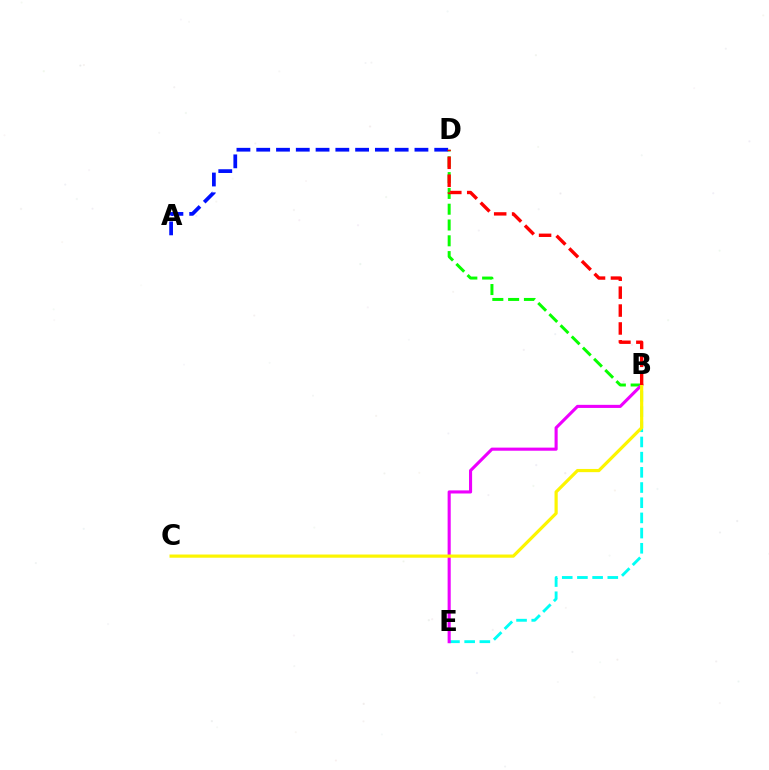{('B', 'E'): [{'color': '#00fff6', 'line_style': 'dashed', 'thickness': 2.06}, {'color': '#ee00ff', 'line_style': 'solid', 'thickness': 2.23}], ('B', 'D'): [{'color': '#08ff00', 'line_style': 'dashed', 'thickness': 2.15}, {'color': '#ff0000', 'line_style': 'dashed', 'thickness': 2.43}], ('B', 'C'): [{'color': '#fcf500', 'line_style': 'solid', 'thickness': 2.3}], ('A', 'D'): [{'color': '#0010ff', 'line_style': 'dashed', 'thickness': 2.69}]}